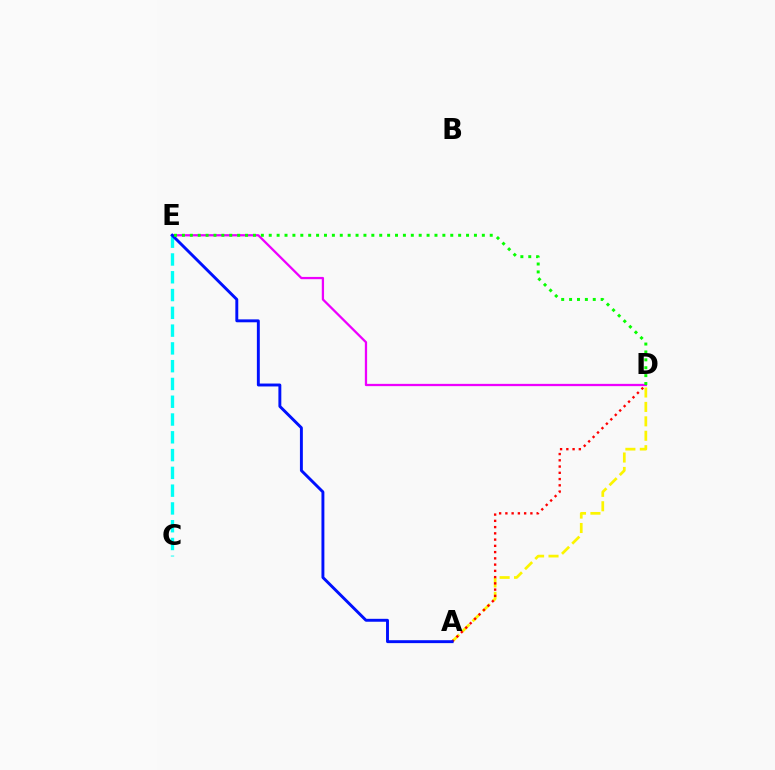{('D', 'E'): [{'color': '#ee00ff', 'line_style': 'solid', 'thickness': 1.64}, {'color': '#08ff00', 'line_style': 'dotted', 'thickness': 2.14}], ('A', 'D'): [{'color': '#fcf500', 'line_style': 'dashed', 'thickness': 1.96}, {'color': '#ff0000', 'line_style': 'dotted', 'thickness': 1.7}], ('C', 'E'): [{'color': '#00fff6', 'line_style': 'dashed', 'thickness': 2.42}], ('A', 'E'): [{'color': '#0010ff', 'line_style': 'solid', 'thickness': 2.1}]}